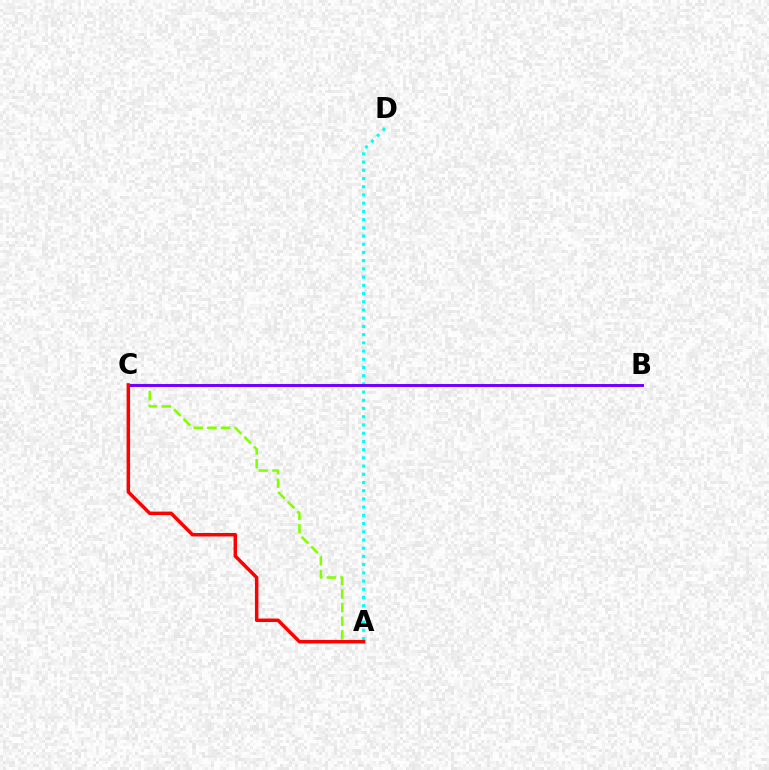{('A', 'D'): [{'color': '#00fff6', 'line_style': 'dotted', 'thickness': 2.23}], ('A', 'C'): [{'color': '#84ff00', 'line_style': 'dashed', 'thickness': 1.85}, {'color': '#ff0000', 'line_style': 'solid', 'thickness': 2.51}], ('B', 'C'): [{'color': '#7200ff', 'line_style': 'solid', 'thickness': 2.13}]}